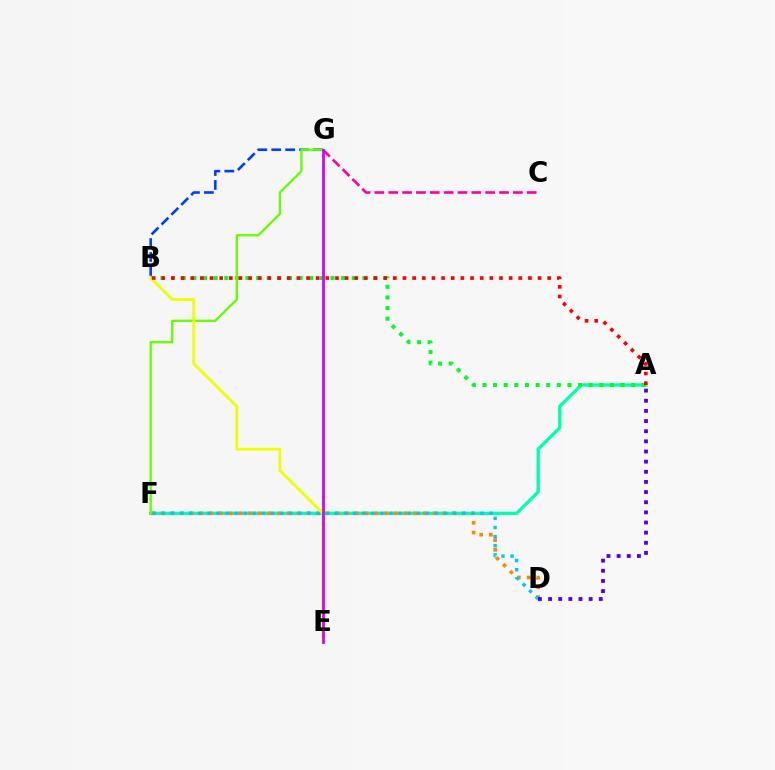{('A', 'F'): [{'color': '#00ffaf', 'line_style': 'solid', 'thickness': 2.36}], ('D', 'F'): [{'color': '#ff8800', 'line_style': 'dotted', 'thickness': 2.64}, {'color': '#00c7ff', 'line_style': 'dotted', 'thickness': 2.47}], ('A', 'B'): [{'color': '#00ff27', 'line_style': 'dotted', 'thickness': 2.89}, {'color': '#ff0000', 'line_style': 'dotted', 'thickness': 2.62}], ('B', 'G'): [{'color': '#003fff', 'line_style': 'dashed', 'thickness': 1.89}], ('F', 'G'): [{'color': '#66ff00', 'line_style': 'solid', 'thickness': 1.68}], ('B', 'E'): [{'color': '#eeff00', 'line_style': 'solid', 'thickness': 2.01}], ('C', 'G'): [{'color': '#ff00a0', 'line_style': 'dashed', 'thickness': 1.88}], ('A', 'D'): [{'color': '#4f00ff', 'line_style': 'dotted', 'thickness': 2.76}], ('E', 'G'): [{'color': '#d600ff', 'line_style': 'solid', 'thickness': 2.01}]}